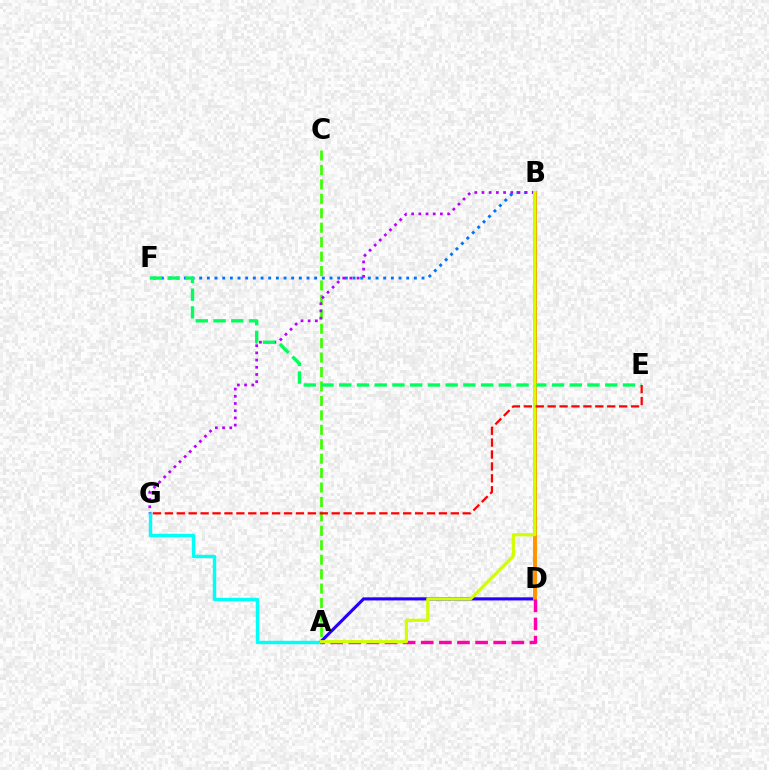{('A', 'G'): [{'color': '#00fff6', 'line_style': 'solid', 'thickness': 2.45}], ('A', 'C'): [{'color': '#3dff00', 'line_style': 'dashed', 'thickness': 1.96}], ('A', 'D'): [{'color': '#2500ff', 'line_style': 'solid', 'thickness': 2.24}, {'color': '#ff00ac', 'line_style': 'dashed', 'thickness': 2.46}], ('B', 'F'): [{'color': '#0074ff', 'line_style': 'dotted', 'thickness': 2.08}], ('B', 'D'): [{'color': '#ff9400', 'line_style': 'solid', 'thickness': 2.84}], ('B', 'G'): [{'color': '#b900ff', 'line_style': 'dotted', 'thickness': 1.96}], ('E', 'F'): [{'color': '#00ff5c', 'line_style': 'dashed', 'thickness': 2.41}], ('A', 'B'): [{'color': '#d1ff00', 'line_style': 'solid', 'thickness': 2.27}], ('E', 'G'): [{'color': '#ff0000', 'line_style': 'dashed', 'thickness': 1.62}]}